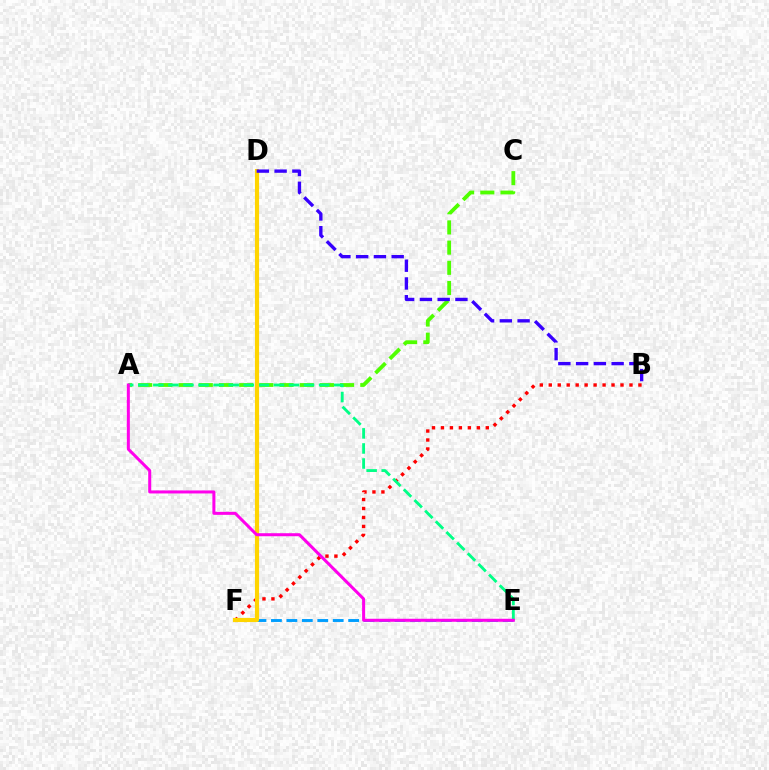{('A', 'C'): [{'color': '#4fff00', 'line_style': 'dashed', 'thickness': 2.74}], ('B', 'F'): [{'color': '#ff0000', 'line_style': 'dotted', 'thickness': 2.44}], ('E', 'F'): [{'color': '#009eff', 'line_style': 'dashed', 'thickness': 2.1}], ('A', 'E'): [{'color': '#00ff86', 'line_style': 'dashed', 'thickness': 2.05}, {'color': '#ff00ed', 'line_style': 'solid', 'thickness': 2.18}], ('D', 'F'): [{'color': '#ffd500', 'line_style': 'solid', 'thickness': 2.98}], ('B', 'D'): [{'color': '#3700ff', 'line_style': 'dashed', 'thickness': 2.41}]}